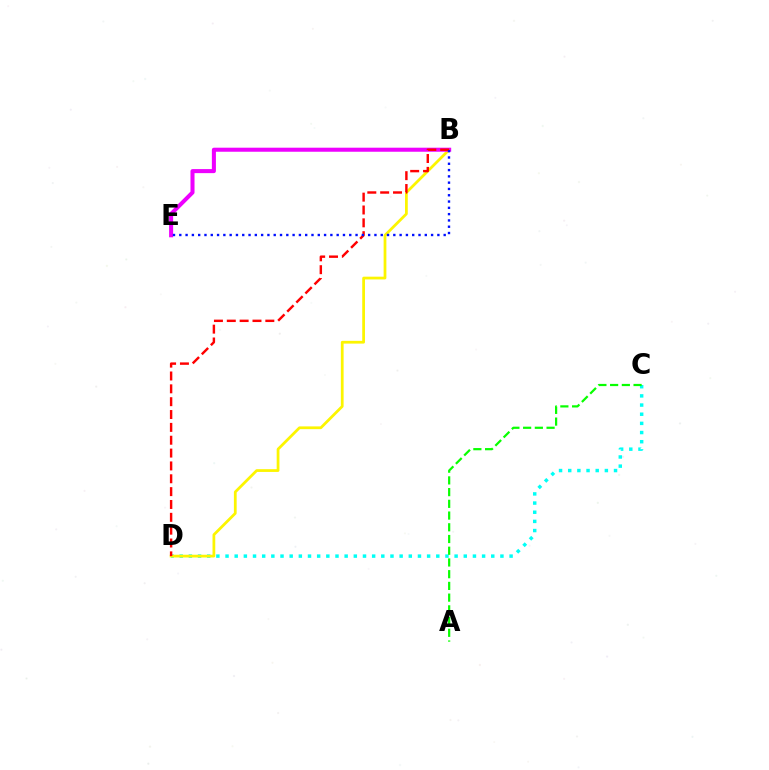{('C', 'D'): [{'color': '#00fff6', 'line_style': 'dotted', 'thickness': 2.49}], ('B', 'D'): [{'color': '#fcf500', 'line_style': 'solid', 'thickness': 1.98}, {'color': '#ff0000', 'line_style': 'dashed', 'thickness': 1.75}], ('B', 'E'): [{'color': '#ee00ff', 'line_style': 'solid', 'thickness': 2.91}, {'color': '#0010ff', 'line_style': 'dotted', 'thickness': 1.71}], ('A', 'C'): [{'color': '#08ff00', 'line_style': 'dashed', 'thickness': 1.59}]}